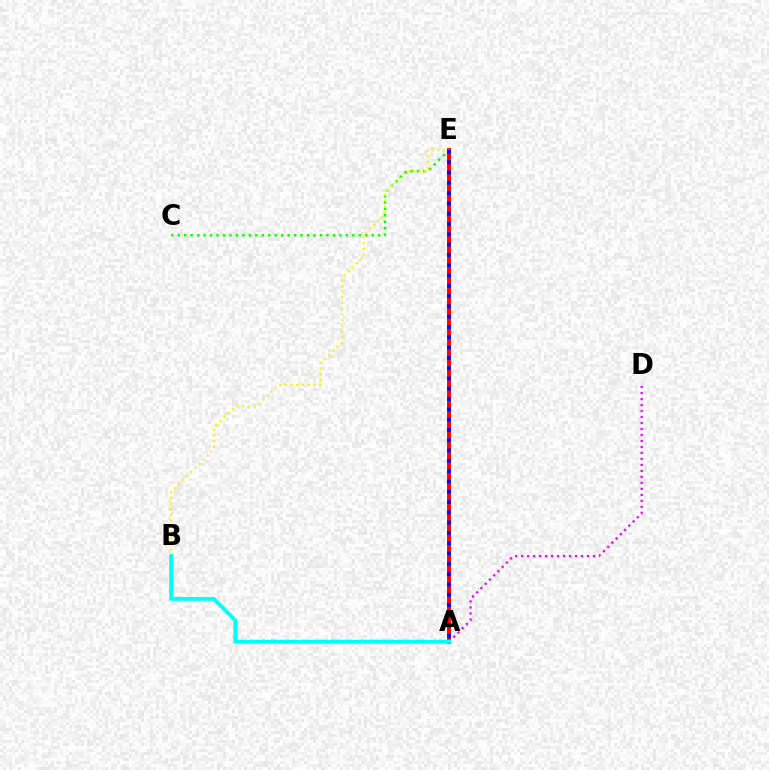{('C', 'E'): [{'color': '#08ff00', 'line_style': 'dotted', 'thickness': 1.76}], ('A', 'E'): [{'color': '#ff0000', 'line_style': 'solid', 'thickness': 2.8}, {'color': '#0010ff', 'line_style': 'dotted', 'thickness': 2.8}], ('B', 'E'): [{'color': '#fcf500', 'line_style': 'dotted', 'thickness': 1.55}], ('A', 'D'): [{'color': '#ee00ff', 'line_style': 'dotted', 'thickness': 1.63}], ('A', 'B'): [{'color': '#00fff6', 'line_style': 'solid', 'thickness': 2.79}]}